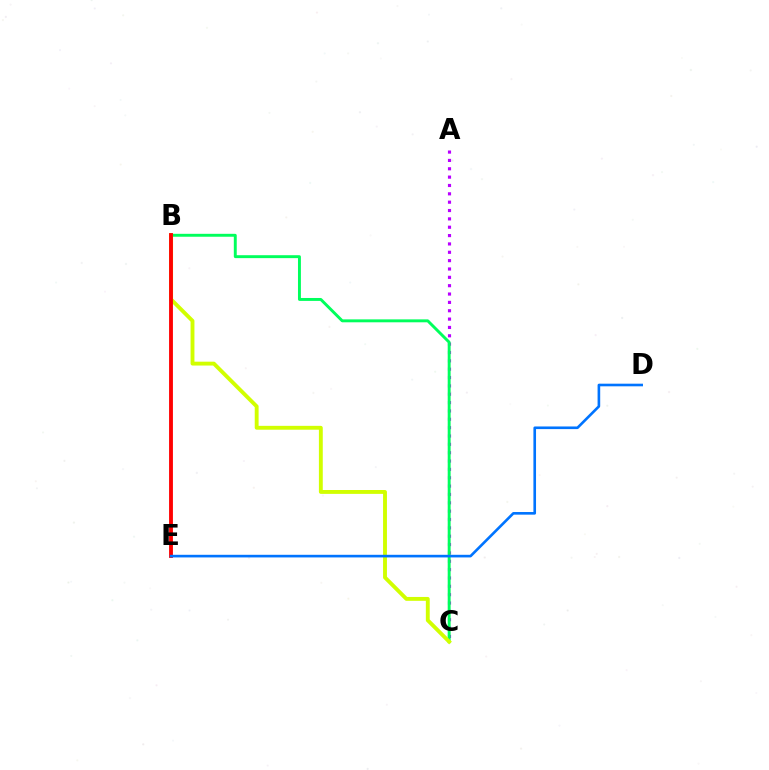{('A', 'C'): [{'color': '#b900ff', 'line_style': 'dotted', 'thickness': 2.27}], ('B', 'C'): [{'color': '#00ff5c', 'line_style': 'solid', 'thickness': 2.11}, {'color': '#d1ff00', 'line_style': 'solid', 'thickness': 2.79}], ('B', 'E'): [{'color': '#ff0000', 'line_style': 'solid', 'thickness': 2.77}], ('D', 'E'): [{'color': '#0074ff', 'line_style': 'solid', 'thickness': 1.89}]}